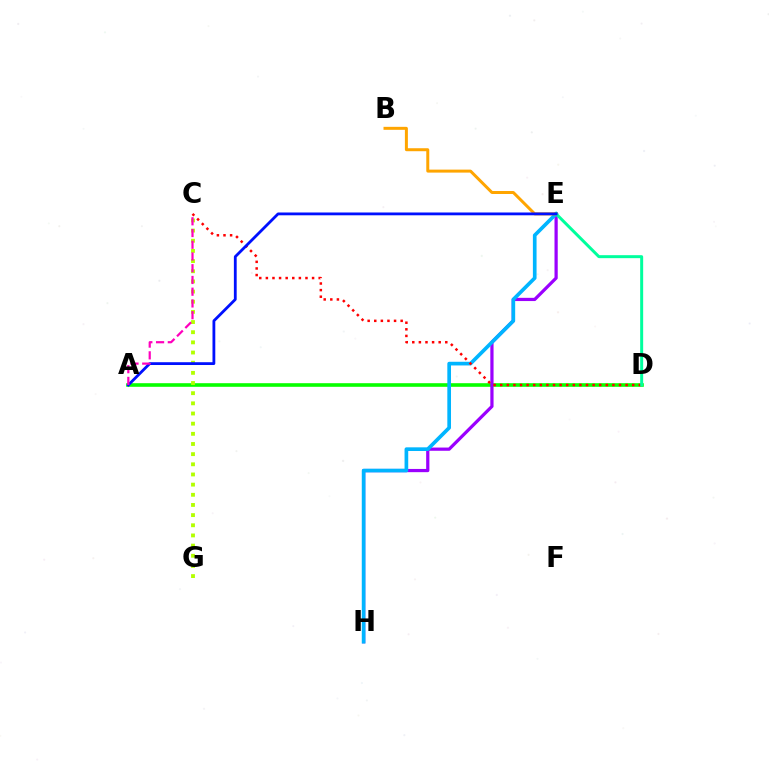{('A', 'D'): [{'color': '#08ff00', 'line_style': 'solid', 'thickness': 2.6}], ('E', 'H'): [{'color': '#9b00ff', 'line_style': 'solid', 'thickness': 2.32}, {'color': '#00b5ff', 'line_style': 'solid', 'thickness': 2.65}], ('B', 'E'): [{'color': '#ffa500', 'line_style': 'solid', 'thickness': 2.15}], ('C', 'D'): [{'color': '#ff0000', 'line_style': 'dotted', 'thickness': 1.79}], ('C', 'G'): [{'color': '#b3ff00', 'line_style': 'dotted', 'thickness': 2.76}], ('D', 'E'): [{'color': '#00ff9d', 'line_style': 'solid', 'thickness': 2.15}], ('A', 'E'): [{'color': '#0010ff', 'line_style': 'solid', 'thickness': 2.02}], ('A', 'C'): [{'color': '#ff00bd', 'line_style': 'dashed', 'thickness': 1.59}]}